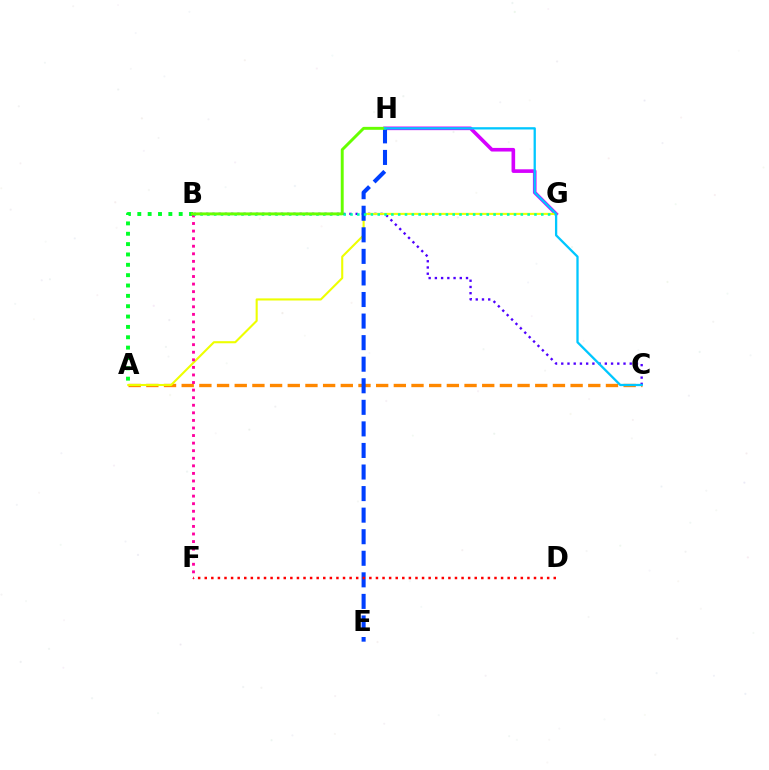{('A', 'C'): [{'color': '#ff8800', 'line_style': 'dashed', 'thickness': 2.4}], ('A', 'B'): [{'color': '#00ff27', 'line_style': 'dotted', 'thickness': 2.81}], ('G', 'H'): [{'color': '#d600ff', 'line_style': 'solid', 'thickness': 2.6}], ('B', 'C'): [{'color': '#4f00ff', 'line_style': 'dotted', 'thickness': 1.69}], ('A', 'G'): [{'color': '#eeff00', 'line_style': 'solid', 'thickness': 1.51}], ('B', 'F'): [{'color': '#ff00a0', 'line_style': 'dotted', 'thickness': 2.06}], ('E', 'H'): [{'color': '#003fff', 'line_style': 'dashed', 'thickness': 2.93}], ('B', 'G'): [{'color': '#00ffaf', 'line_style': 'dotted', 'thickness': 1.85}], ('D', 'F'): [{'color': '#ff0000', 'line_style': 'dotted', 'thickness': 1.79}], ('B', 'H'): [{'color': '#66ff00', 'line_style': 'solid', 'thickness': 2.11}], ('C', 'H'): [{'color': '#00c7ff', 'line_style': 'solid', 'thickness': 1.65}]}